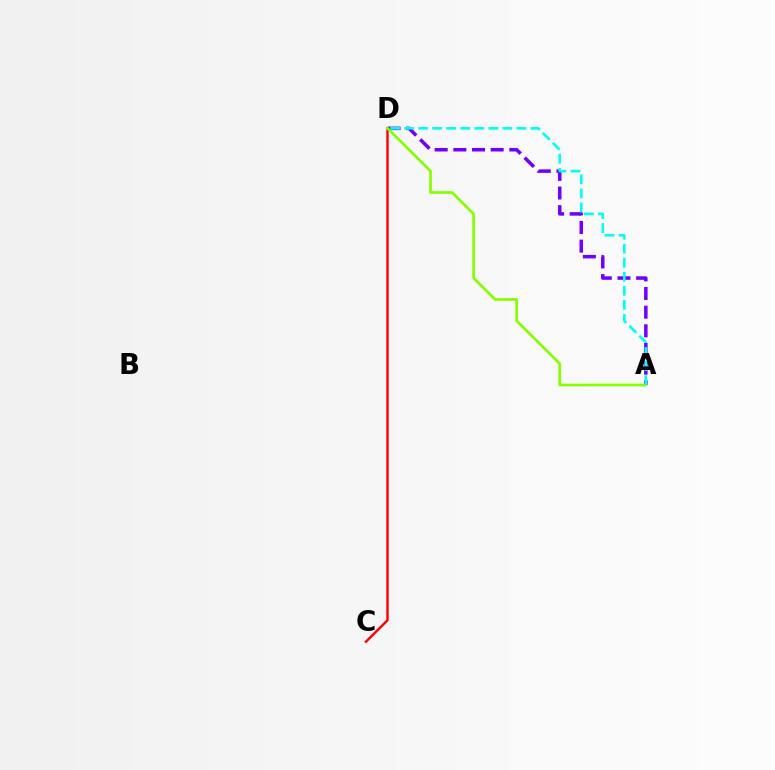{('A', 'D'): [{'color': '#7200ff', 'line_style': 'dashed', 'thickness': 2.53}, {'color': '#84ff00', 'line_style': 'solid', 'thickness': 1.92}, {'color': '#00fff6', 'line_style': 'dashed', 'thickness': 1.91}], ('C', 'D'): [{'color': '#ff0000', 'line_style': 'solid', 'thickness': 1.74}]}